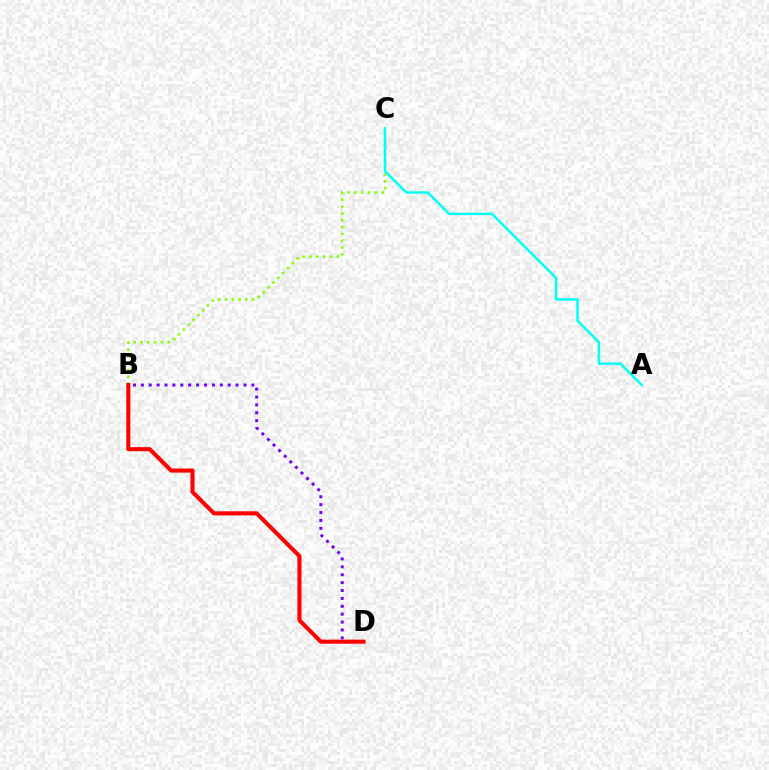{('B', 'C'): [{'color': '#84ff00', 'line_style': 'dotted', 'thickness': 1.85}], ('A', 'C'): [{'color': '#00fff6', 'line_style': 'solid', 'thickness': 1.77}], ('B', 'D'): [{'color': '#7200ff', 'line_style': 'dotted', 'thickness': 2.14}, {'color': '#ff0000', 'line_style': 'solid', 'thickness': 2.94}]}